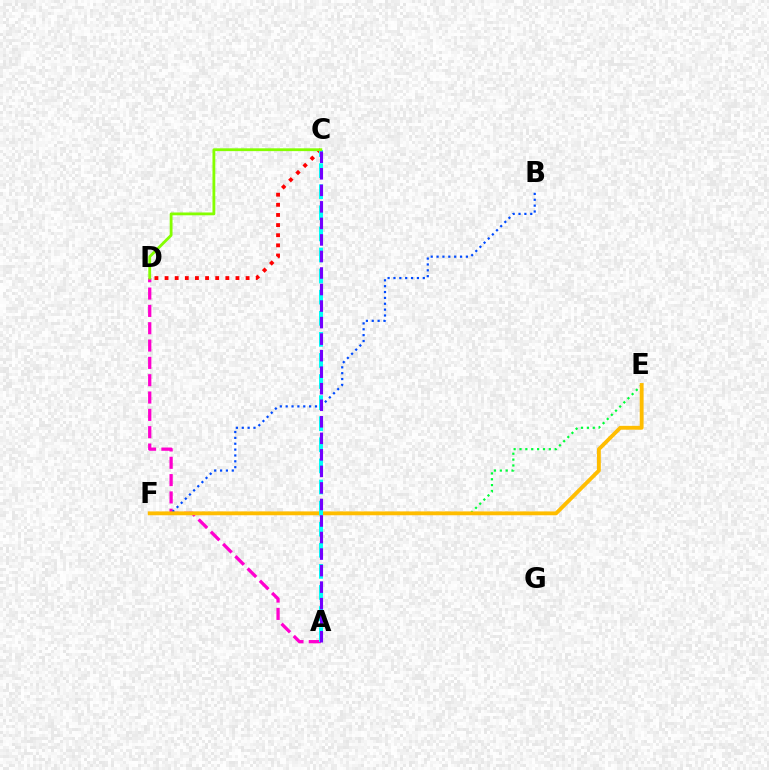{('E', 'F'): [{'color': '#00ff39', 'line_style': 'dotted', 'thickness': 1.59}, {'color': '#ffbd00', 'line_style': 'solid', 'thickness': 2.77}], ('A', 'D'): [{'color': '#ff00cf', 'line_style': 'dashed', 'thickness': 2.35}], ('C', 'D'): [{'color': '#ff0000', 'line_style': 'dotted', 'thickness': 2.75}, {'color': '#84ff00', 'line_style': 'solid', 'thickness': 2.03}], ('B', 'F'): [{'color': '#004bff', 'line_style': 'dotted', 'thickness': 1.59}], ('A', 'C'): [{'color': '#00fff6', 'line_style': 'dashed', 'thickness': 2.87}, {'color': '#7200ff', 'line_style': 'dashed', 'thickness': 2.25}]}